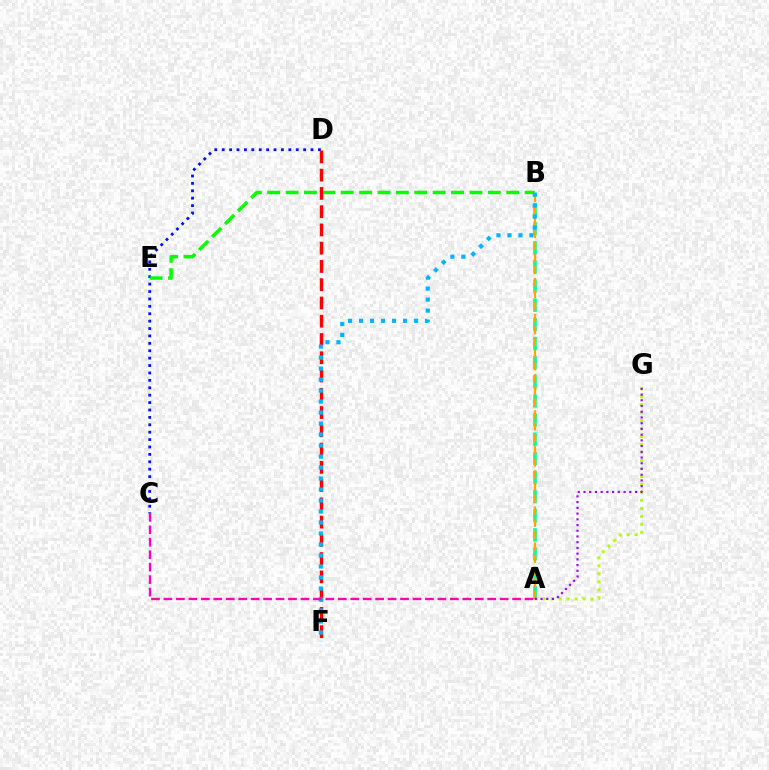{('A', 'B'): [{'color': '#00ff9d', 'line_style': 'dashed', 'thickness': 2.6}, {'color': '#ffa500', 'line_style': 'dashed', 'thickness': 1.63}], ('C', 'D'): [{'color': '#0010ff', 'line_style': 'dotted', 'thickness': 2.01}], ('A', 'G'): [{'color': '#b3ff00', 'line_style': 'dotted', 'thickness': 2.17}, {'color': '#9b00ff', 'line_style': 'dotted', 'thickness': 1.56}], ('B', 'E'): [{'color': '#08ff00', 'line_style': 'dashed', 'thickness': 2.5}], ('D', 'F'): [{'color': '#ff0000', 'line_style': 'dashed', 'thickness': 2.48}], ('B', 'F'): [{'color': '#00b5ff', 'line_style': 'dotted', 'thickness': 2.99}], ('A', 'C'): [{'color': '#ff00bd', 'line_style': 'dashed', 'thickness': 1.69}]}